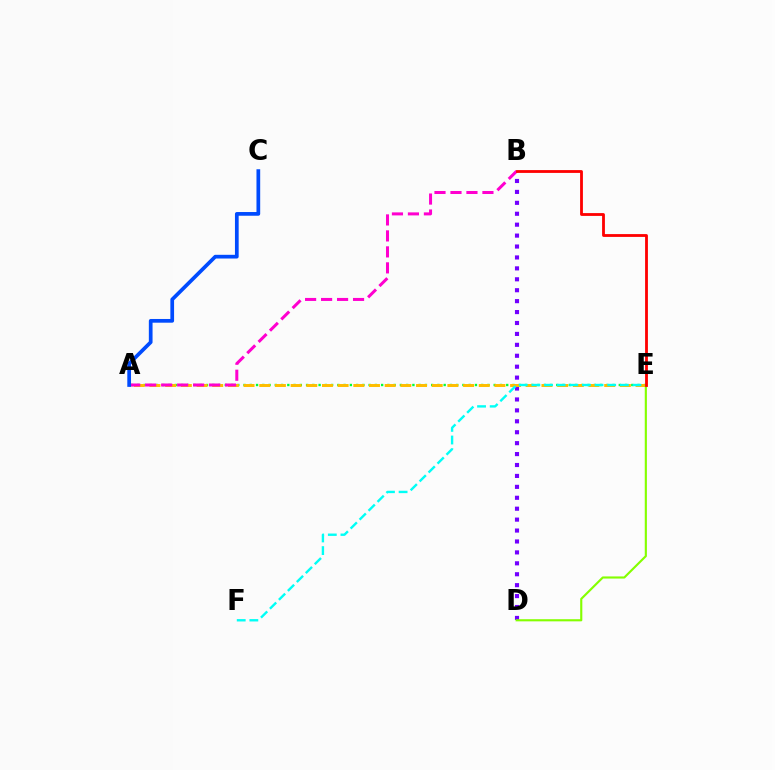{('A', 'E'): [{'color': '#00ff39', 'line_style': 'dotted', 'thickness': 1.7}, {'color': '#ffbd00', 'line_style': 'dashed', 'thickness': 2.13}], ('B', 'D'): [{'color': '#7200ff', 'line_style': 'dotted', 'thickness': 2.97}], ('A', 'B'): [{'color': '#ff00cf', 'line_style': 'dashed', 'thickness': 2.17}], ('A', 'C'): [{'color': '#004bff', 'line_style': 'solid', 'thickness': 2.67}], ('D', 'E'): [{'color': '#84ff00', 'line_style': 'solid', 'thickness': 1.54}], ('E', 'F'): [{'color': '#00fff6', 'line_style': 'dashed', 'thickness': 1.72}], ('B', 'E'): [{'color': '#ff0000', 'line_style': 'solid', 'thickness': 2.02}]}